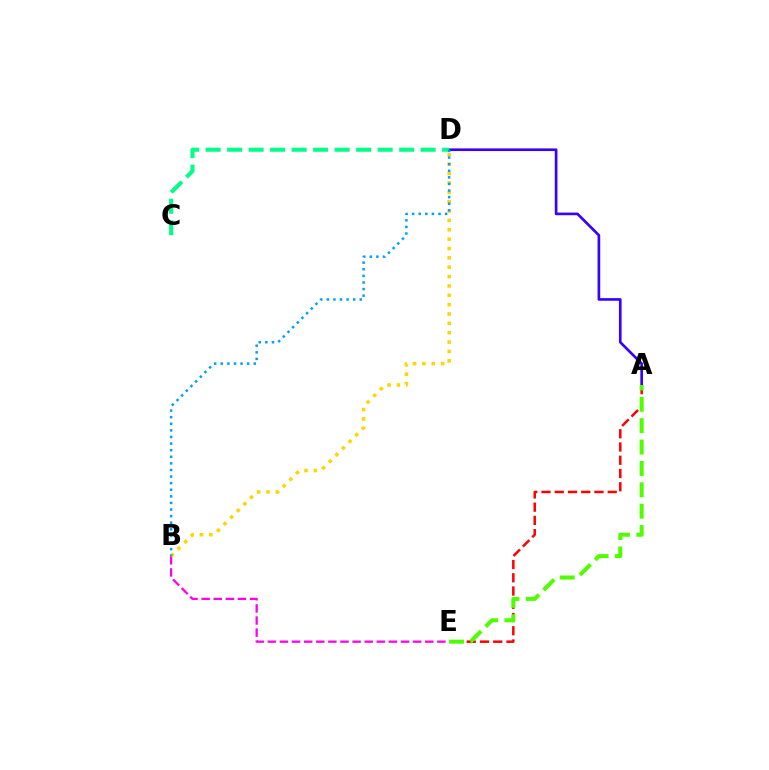{('A', 'E'): [{'color': '#ff0000', 'line_style': 'dashed', 'thickness': 1.8}, {'color': '#4fff00', 'line_style': 'dashed', 'thickness': 2.9}], ('A', 'D'): [{'color': '#3700ff', 'line_style': 'solid', 'thickness': 1.91}], ('C', 'D'): [{'color': '#00ff86', 'line_style': 'dashed', 'thickness': 2.92}], ('B', 'E'): [{'color': '#ff00ed', 'line_style': 'dashed', 'thickness': 1.64}], ('B', 'D'): [{'color': '#ffd500', 'line_style': 'dotted', 'thickness': 2.54}, {'color': '#009eff', 'line_style': 'dotted', 'thickness': 1.79}]}